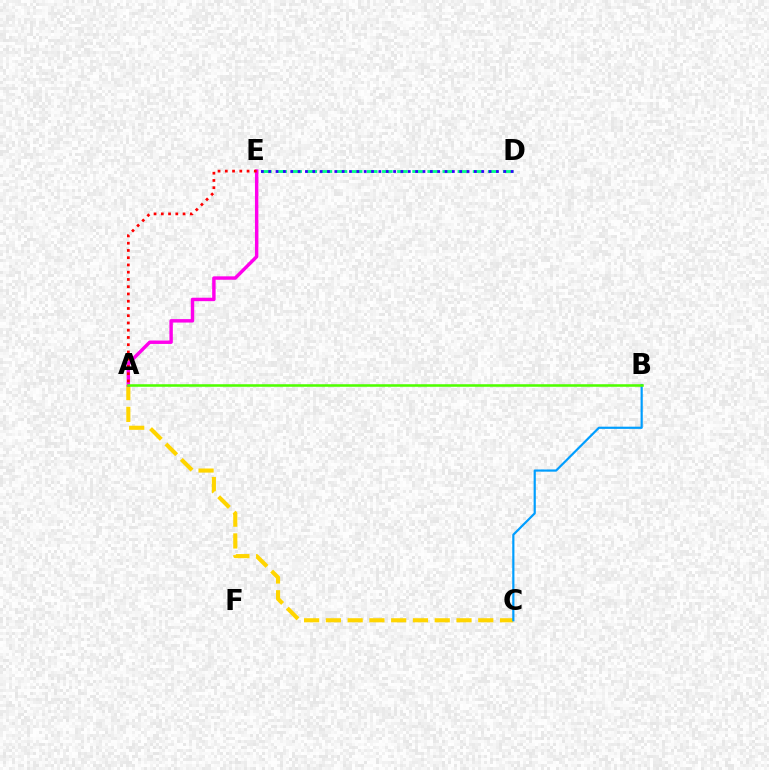{('A', 'C'): [{'color': '#ffd500', 'line_style': 'dashed', 'thickness': 2.96}], ('D', 'E'): [{'color': '#00ff86', 'line_style': 'dashed', 'thickness': 2.05}, {'color': '#3700ff', 'line_style': 'dotted', 'thickness': 2.0}], ('A', 'E'): [{'color': '#ff00ed', 'line_style': 'solid', 'thickness': 2.47}, {'color': '#ff0000', 'line_style': 'dotted', 'thickness': 1.97}], ('B', 'C'): [{'color': '#009eff', 'line_style': 'solid', 'thickness': 1.58}], ('A', 'B'): [{'color': '#4fff00', 'line_style': 'solid', 'thickness': 1.84}]}